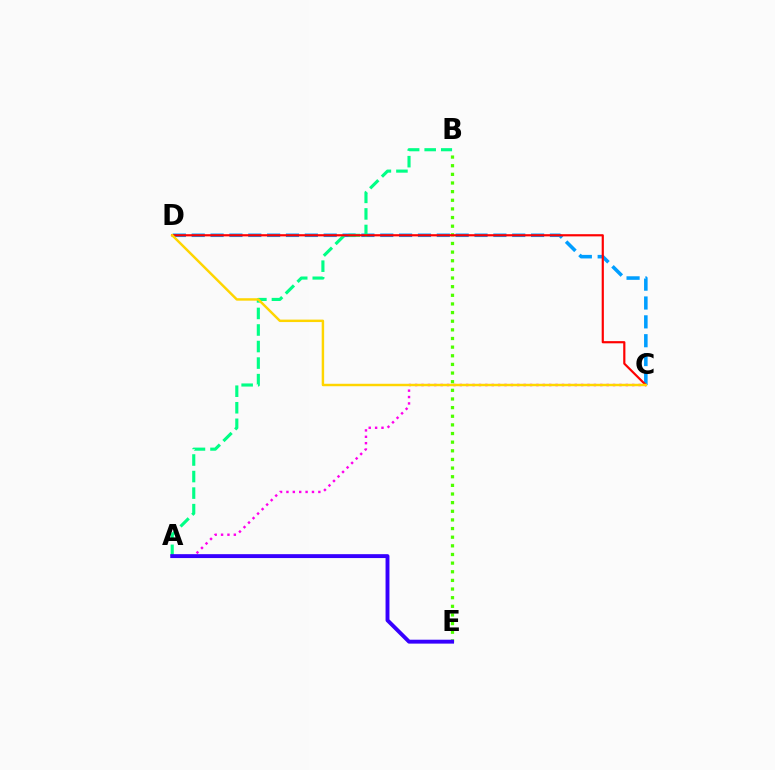{('A', 'C'): [{'color': '#ff00ed', 'line_style': 'dotted', 'thickness': 1.73}], ('B', 'E'): [{'color': '#4fff00', 'line_style': 'dotted', 'thickness': 2.35}], ('C', 'D'): [{'color': '#009eff', 'line_style': 'dashed', 'thickness': 2.56}, {'color': '#ff0000', 'line_style': 'solid', 'thickness': 1.57}, {'color': '#ffd500', 'line_style': 'solid', 'thickness': 1.76}], ('A', 'B'): [{'color': '#00ff86', 'line_style': 'dashed', 'thickness': 2.25}], ('A', 'E'): [{'color': '#3700ff', 'line_style': 'solid', 'thickness': 2.81}]}